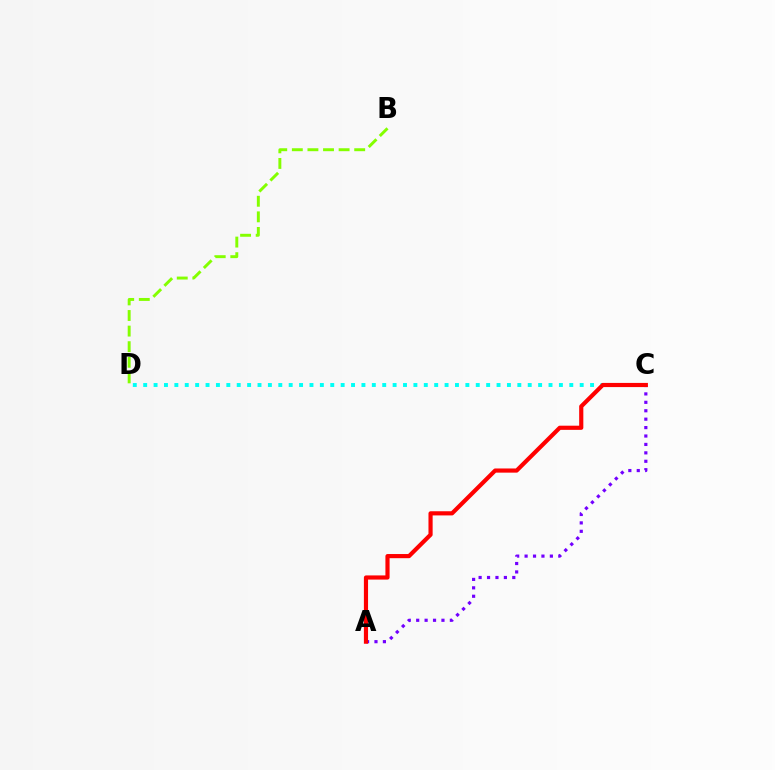{('A', 'C'): [{'color': '#7200ff', 'line_style': 'dotted', 'thickness': 2.29}, {'color': '#ff0000', 'line_style': 'solid', 'thickness': 3.0}], ('B', 'D'): [{'color': '#84ff00', 'line_style': 'dashed', 'thickness': 2.12}], ('C', 'D'): [{'color': '#00fff6', 'line_style': 'dotted', 'thickness': 2.82}]}